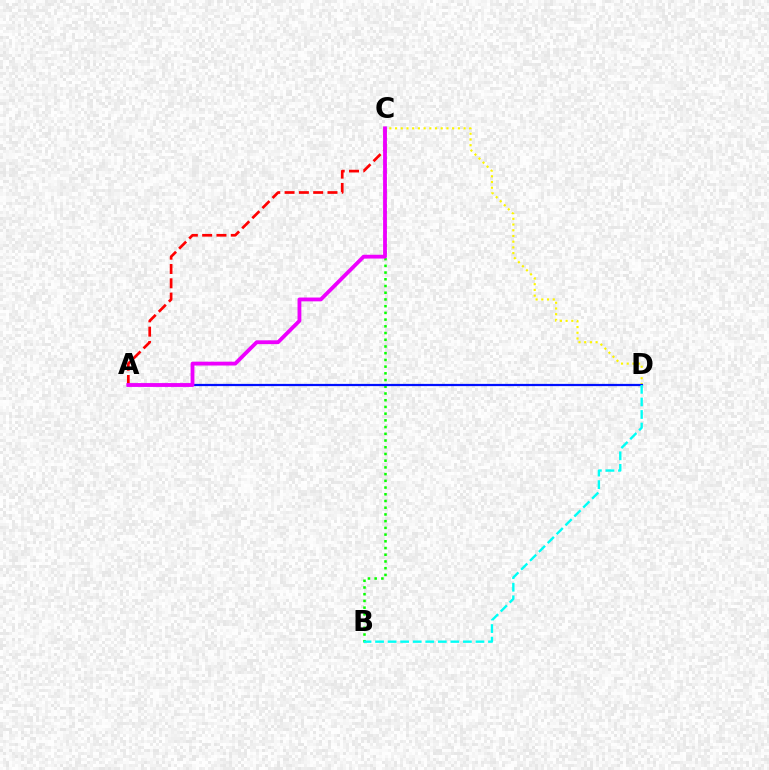{('A', 'C'): [{'color': '#ff0000', 'line_style': 'dashed', 'thickness': 1.94}, {'color': '#ee00ff', 'line_style': 'solid', 'thickness': 2.75}], ('B', 'C'): [{'color': '#08ff00', 'line_style': 'dotted', 'thickness': 1.83}], ('C', 'D'): [{'color': '#fcf500', 'line_style': 'dotted', 'thickness': 1.55}], ('A', 'D'): [{'color': '#0010ff', 'line_style': 'solid', 'thickness': 1.61}], ('B', 'D'): [{'color': '#00fff6', 'line_style': 'dashed', 'thickness': 1.7}]}